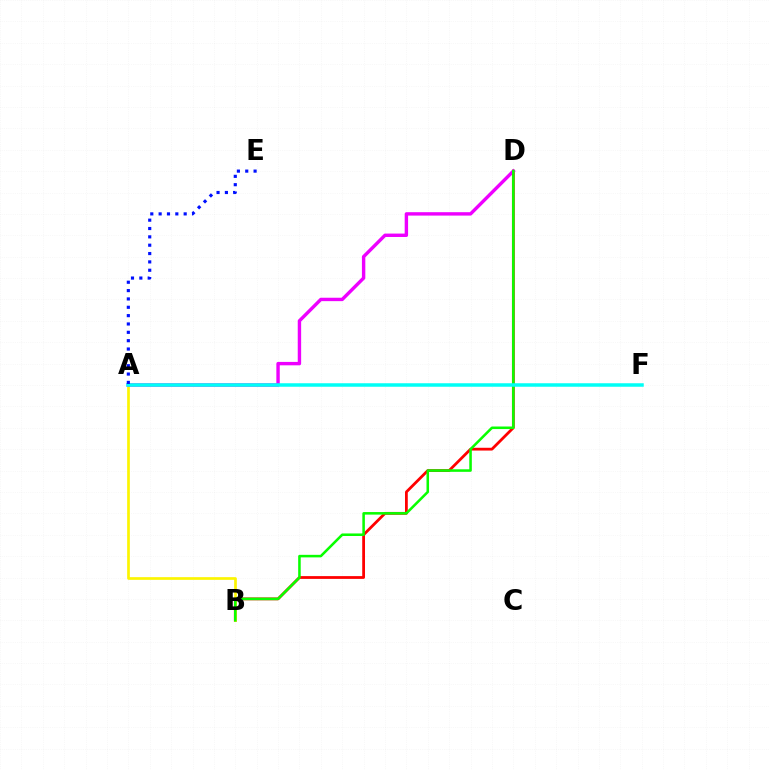{('B', 'D'): [{'color': '#ff0000', 'line_style': 'solid', 'thickness': 2.0}, {'color': '#08ff00', 'line_style': 'solid', 'thickness': 1.83}], ('A', 'B'): [{'color': '#fcf500', 'line_style': 'solid', 'thickness': 1.94}], ('A', 'D'): [{'color': '#ee00ff', 'line_style': 'solid', 'thickness': 2.45}], ('A', 'F'): [{'color': '#00fff6', 'line_style': 'solid', 'thickness': 2.52}], ('A', 'E'): [{'color': '#0010ff', 'line_style': 'dotted', 'thickness': 2.27}]}